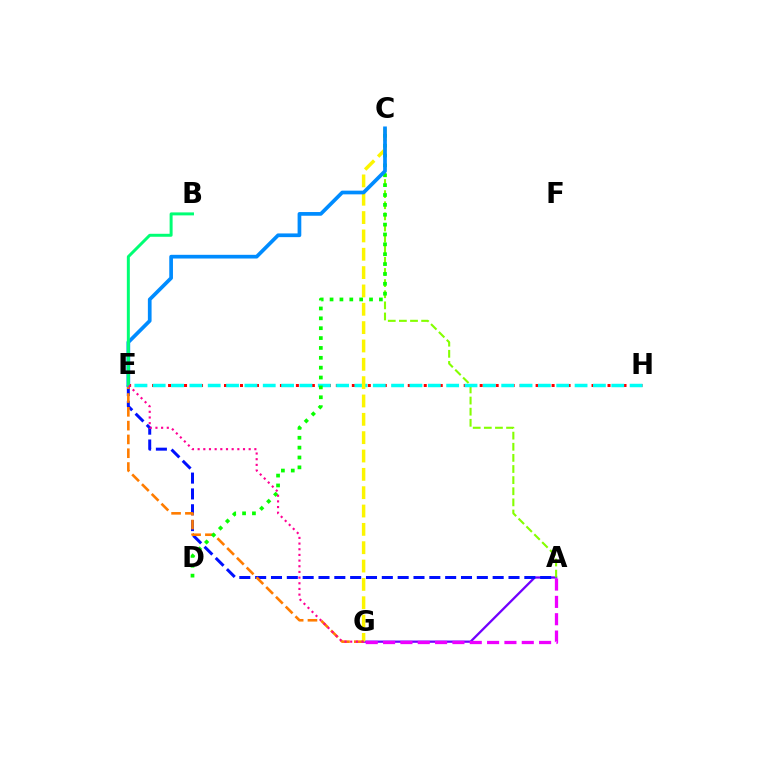{('A', 'G'): [{'color': '#7200ff', 'line_style': 'solid', 'thickness': 1.64}, {'color': '#ee00ff', 'line_style': 'dashed', 'thickness': 2.36}], ('E', 'H'): [{'color': '#ff0000', 'line_style': 'dotted', 'thickness': 2.17}, {'color': '#00fff6', 'line_style': 'dashed', 'thickness': 2.49}], ('A', 'C'): [{'color': '#84ff00', 'line_style': 'dashed', 'thickness': 1.51}], ('A', 'E'): [{'color': '#0010ff', 'line_style': 'dashed', 'thickness': 2.15}], ('C', 'G'): [{'color': '#fcf500', 'line_style': 'dashed', 'thickness': 2.49}], ('E', 'G'): [{'color': '#ff7c00', 'line_style': 'dashed', 'thickness': 1.87}, {'color': '#ff0094', 'line_style': 'dotted', 'thickness': 1.54}], ('C', 'D'): [{'color': '#08ff00', 'line_style': 'dotted', 'thickness': 2.68}], ('C', 'E'): [{'color': '#008cff', 'line_style': 'solid', 'thickness': 2.67}], ('B', 'E'): [{'color': '#00ff74', 'line_style': 'solid', 'thickness': 2.14}]}